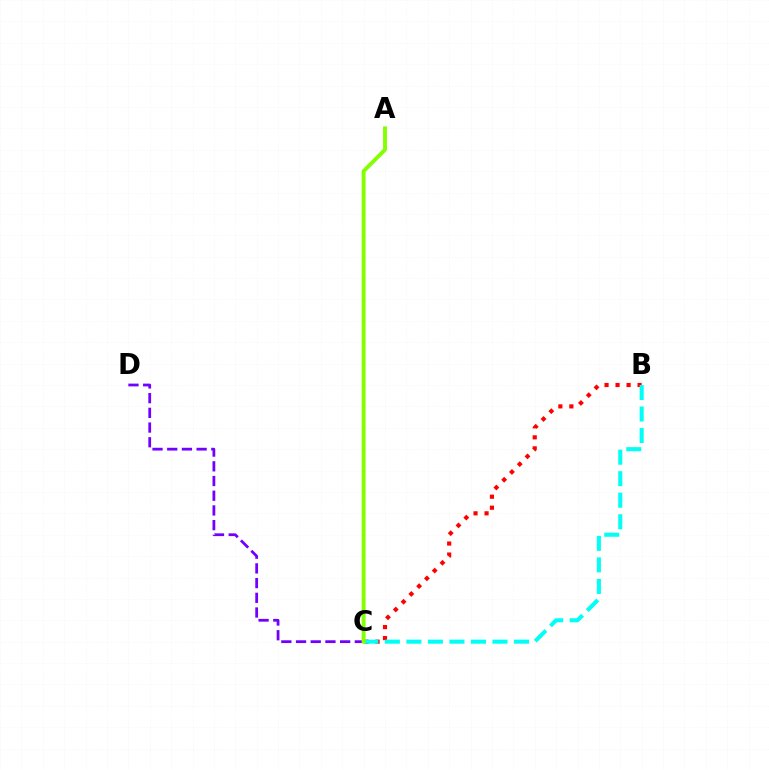{('B', 'C'): [{'color': '#ff0000', 'line_style': 'dotted', 'thickness': 2.99}, {'color': '#00fff6', 'line_style': 'dashed', 'thickness': 2.92}], ('C', 'D'): [{'color': '#7200ff', 'line_style': 'dashed', 'thickness': 2.0}], ('A', 'C'): [{'color': '#84ff00', 'line_style': 'solid', 'thickness': 2.81}]}